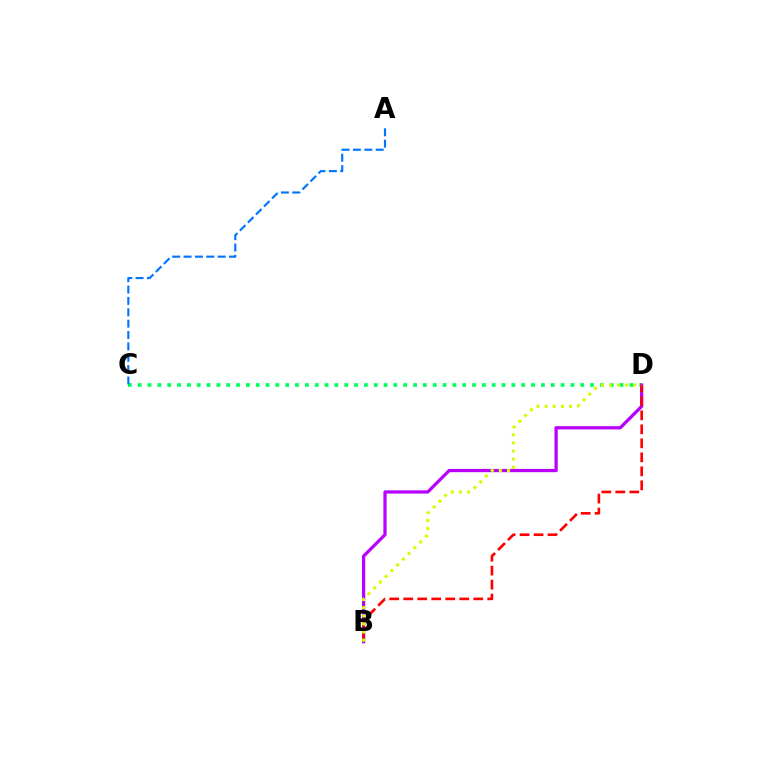{('C', 'D'): [{'color': '#00ff5c', 'line_style': 'dotted', 'thickness': 2.67}], ('B', 'D'): [{'color': '#b900ff', 'line_style': 'solid', 'thickness': 2.34}, {'color': '#ff0000', 'line_style': 'dashed', 'thickness': 1.9}, {'color': '#d1ff00', 'line_style': 'dotted', 'thickness': 2.21}], ('A', 'C'): [{'color': '#0074ff', 'line_style': 'dashed', 'thickness': 1.54}]}